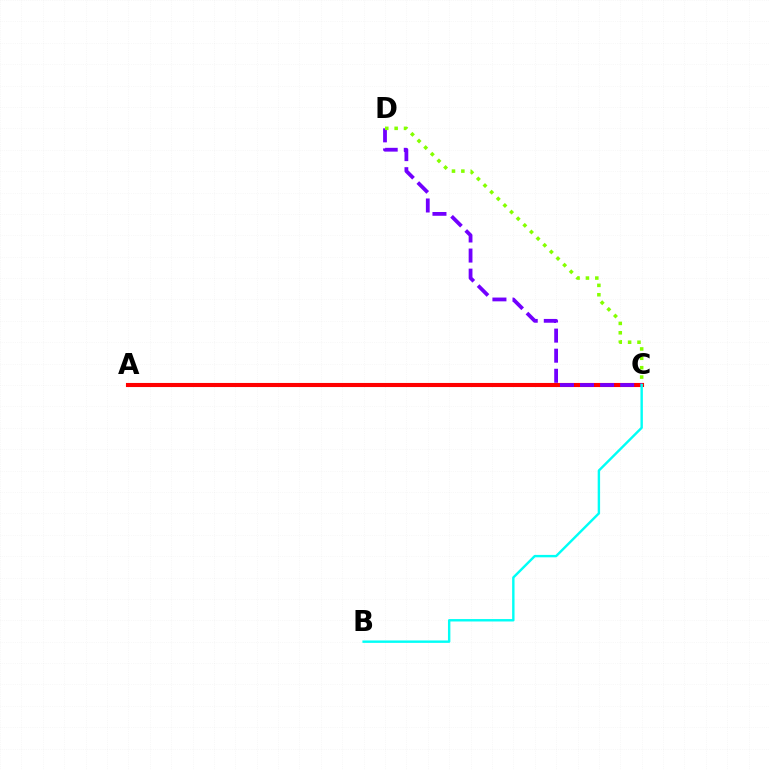{('A', 'C'): [{'color': '#ff0000', 'line_style': 'solid', 'thickness': 2.95}], ('C', 'D'): [{'color': '#7200ff', 'line_style': 'dashed', 'thickness': 2.73}, {'color': '#84ff00', 'line_style': 'dotted', 'thickness': 2.55}], ('B', 'C'): [{'color': '#00fff6', 'line_style': 'solid', 'thickness': 1.74}]}